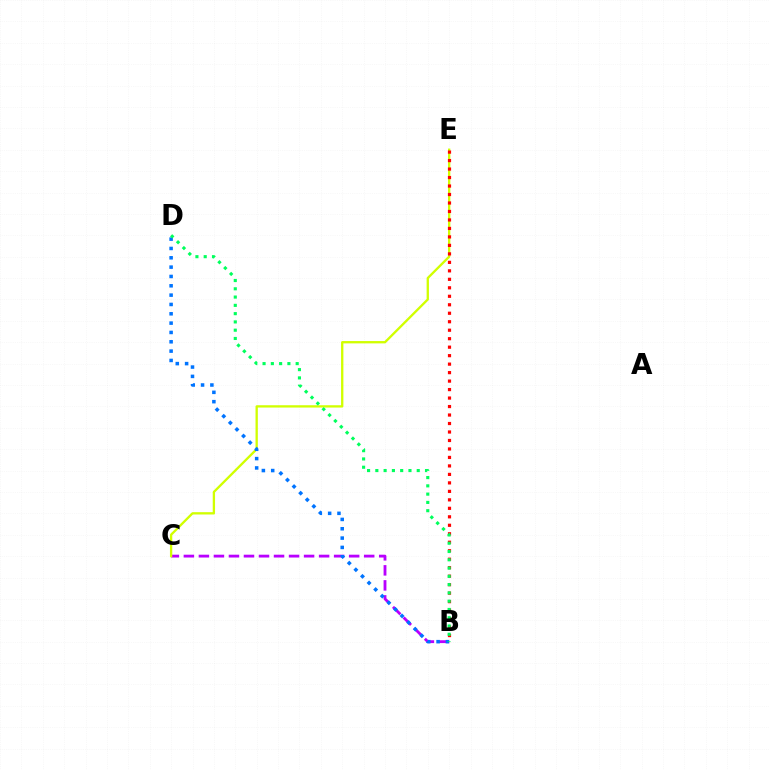{('B', 'C'): [{'color': '#b900ff', 'line_style': 'dashed', 'thickness': 2.04}], ('C', 'E'): [{'color': '#d1ff00', 'line_style': 'solid', 'thickness': 1.67}], ('B', 'D'): [{'color': '#0074ff', 'line_style': 'dotted', 'thickness': 2.54}, {'color': '#00ff5c', 'line_style': 'dotted', 'thickness': 2.25}], ('B', 'E'): [{'color': '#ff0000', 'line_style': 'dotted', 'thickness': 2.3}]}